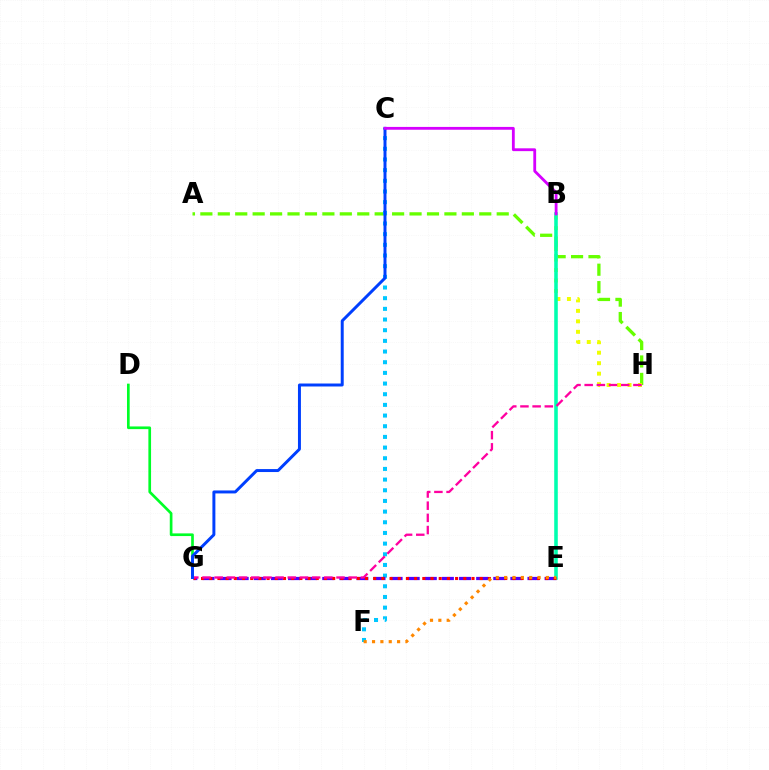{('A', 'H'): [{'color': '#66ff00', 'line_style': 'dashed', 'thickness': 2.37}], ('C', 'F'): [{'color': '#00c7ff', 'line_style': 'dotted', 'thickness': 2.9}], ('E', 'G'): [{'color': '#4f00ff', 'line_style': 'dashed', 'thickness': 2.32}, {'color': '#ff0000', 'line_style': 'dotted', 'thickness': 2.23}], ('B', 'H'): [{'color': '#eeff00', 'line_style': 'dotted', 'thickness': 2.85}], ('D', 'G'): [{'color': '#00ff27', 'line_style': 'solid', 'thickness': 1.93}], ('B', 'E'): [{'color': '#00ffaf', 'line_style': 'solid', 'thickness': 2.57}], ('G', 'H'): [{'color': '#ff00a0', 'line_style': 'dashed', 'thickness': 1.66}], ('C', 'G'): [{'color': '#003fff', 'line_style': 'solid', 'thickness': 2.14}], ('B', 'C'): [{'color': '#d600ff', 'line_style': 'solid', 'thickness': 2.03}], ('E', 'F'): [{'color': '#ff8800', 'line_style': 'dotted', 'thickness': 2.27}]}